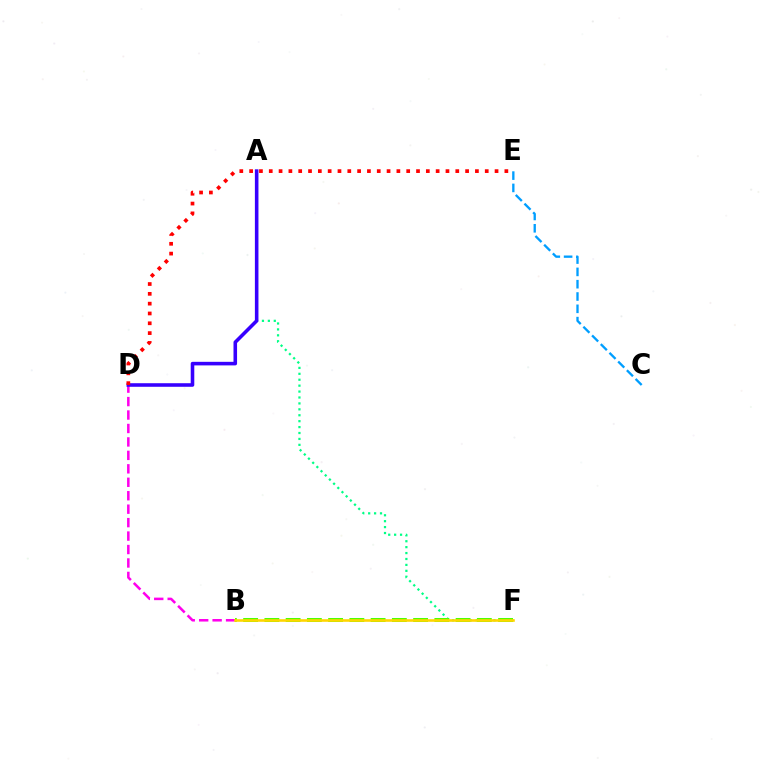{('A', 'F'): [{'color': '#00ff86', 'line_style': 'dotted', 'thickness': 1.61}], ('B', 'F'): [{'color': '#4fff00', 'line_style': 'dashed', 'thickness': 2.89}, {'color': '#ffd500', 'line_style': 'solid', 'thickness': 1.88}], ('B', 'D'): [{'color': '#ff00ed', 'line_style': 'dashed', 'thickness': 1.83}], ('C', 'E'): [{'color': '#009eff', 'line_style': 'dashed', 'thickness': 1.67}], ('A', 'D'): [{'color': '#3700ff', 'line_style': 'solid', 'thickness': 2.57}], ('D', 'E'): [{'color': '#ff0000', 'line_style': 'dotted', 'thickness': 2.67}]}